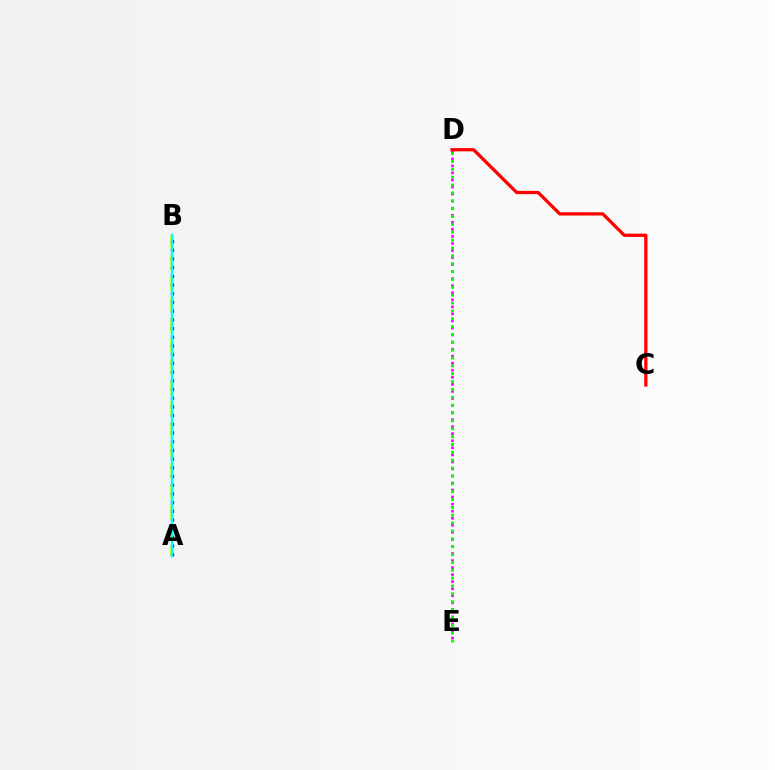{('A', 'B'): [{'color': '#fcf500', 'line_style': 'dashed', 'thickness': 2.82}, {'color': '#0010ff', 'line_style': 'dotted', 'thickness': 2.36}, {'color': '#00fff6', 'line_style': 'solid', 'thickness': 1.79}], ('D', 'E'): [{'color': '#ee00ff', 'line_style': 'dotted', 'thickness': 1.91}, {'color': '#08ff00', 'line_style': 'dotted', 'thickness': 2.14}], ('C', 'D'): [{'color': '#ff0000', 'line_style': 'solid', 'thickness': 2.34}]}